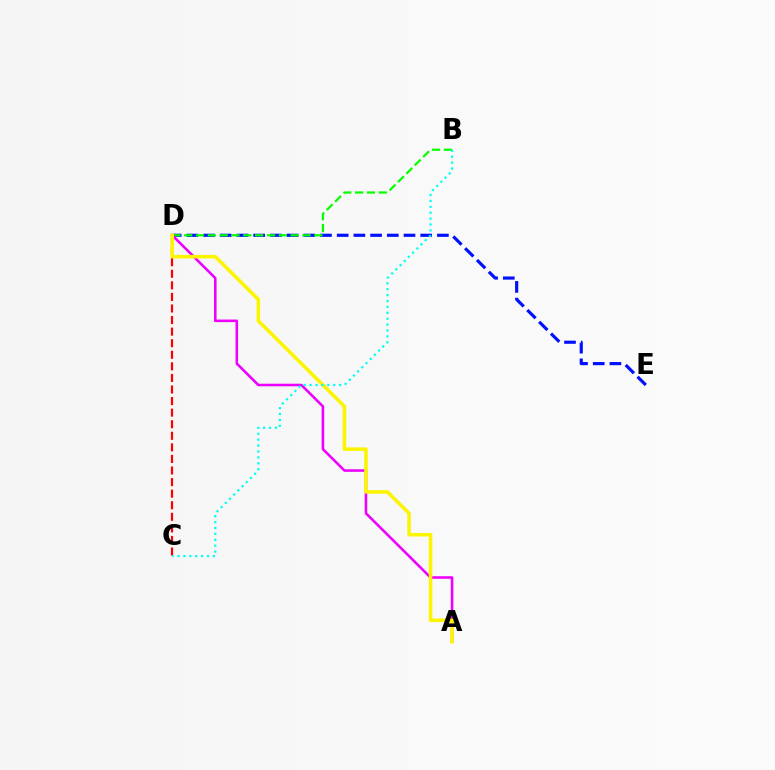{('D', 'E'): [{'color': '#0010ff', 'line_style': 'dashed', 'thickness': 2.27}], ('B', 'D'): [{'color': '#08ff00', 'line_style': 'dashed', 'thickness': 1.61}], ('A', 'D'): [{'color': '#ee00ff', 'line_style': 'solid', 'thickness': 1.85}, {'color': '#fcf500', 'line_style': 'solid', 'thickness': 2.55}], ('C', 'D'): [{'color': '#ff0000', 'line_style': 'dashed', 'thickness': 1.57}], ('B', 'C'): [{'color': '#00fff6', 'line_style': 'dotted', 'thickness': 1.6}]}